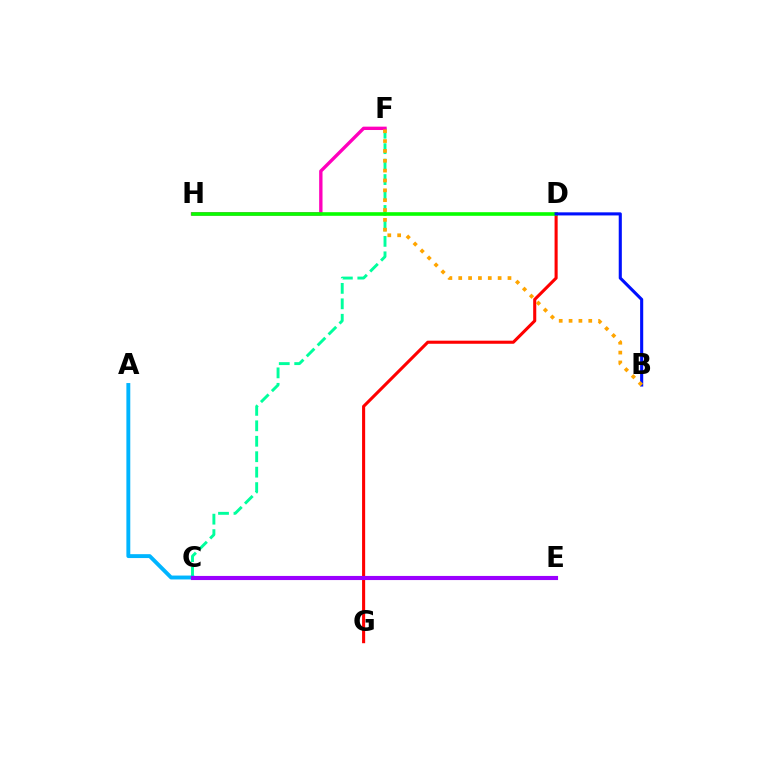{('C', 'F'): [{'color': '#00ff9d', 'line_style': 'dashed', 'thickness': 2.1}], ('D', 'G'): [{'color': '#ff0000', 'line_style': 'solid', 'thickness': 2.22}], ('F', 'H'): [{'color': '#ff00bd', 'line_style': 'solid', 'thickness': 2.42}], ('C', 'E'): [{'color': '#b3ff00', 'line_style': 'solid', 'thickness': 1.74}, {'color': '#9b00ff', 'line_style': 'solid', 'thickness': 2.96}], ('A', 'C'): [{'color': '#00b5ff', 'line_style': 'solid', 'thickness': 2.8}], ('D', 'H'): [{'color': '#08ff00', 'line_style': 'solid', 'thickness': 2.61}], ('B', 'D'): [{'color': '#0010ff', 'line_style': 'solid', 'thickness': 2.23}], ('B', 'F'): [{'color': '#ffa500', 'line_style': 'dotted', 'thickness': 2.68}]}